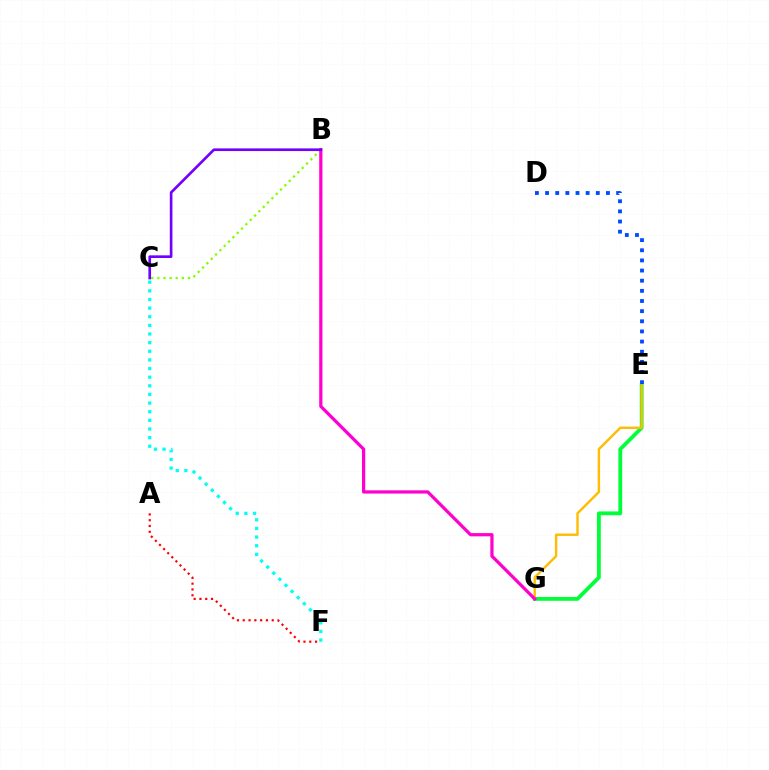{('E', 'G'): [{'color': '#00ff39', 'line_style': 'solid', 'thickness': 2.74}, {'color': '#ffbd00', 'line_style': 'solid', 'thickness': 1.74}], ('C', 'F'): [{'color': '#00fff6', 'line_style': 'dotted', 'thickness': 2.35}], ('A', 'F'): [{'color': '#ff0000', 'line_style': 'dotted', 'thickness': 1.57}], ('B', 'C'): [{'color': '#84ff00', 'line_style': 'dotted', 'thickness': 1.66}, {'color': '#7200ff', 'line_style': 'solid', 'thickness': 1.92}], ('D', 'E'): [{'color': '#004bff', 'line_style': 'dotted', 'thickness': 2.76}], ('B', 'G'): [{'color': '#ff00cf', 'line_style': 'solid', 'thickness': 2.33}]}